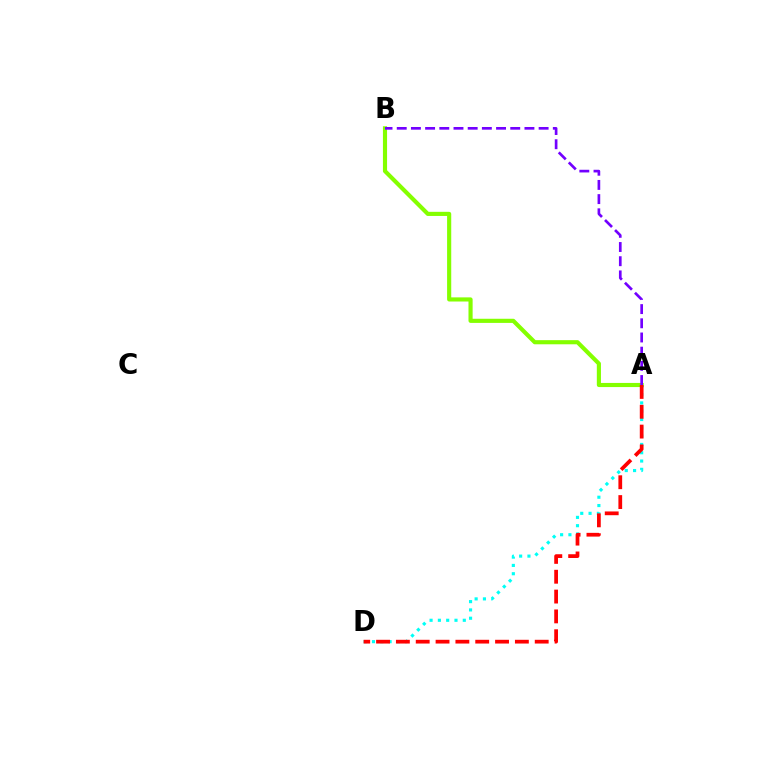{('A', 'B'): [{'color': '#84ff00', 'line_style': 'solid', 'thickness': 2.98}, {'color': '#7200ff', 'line_style': 'dashed', 'thickness': 1.93}], ('A', 'D'): [{'color': '#00fff6', 'line_style': 'dotted', 'thickness': 2.26}, {'color': '#ff0000', 'line_style': 'dashed', 'thickness': 2.69}]}